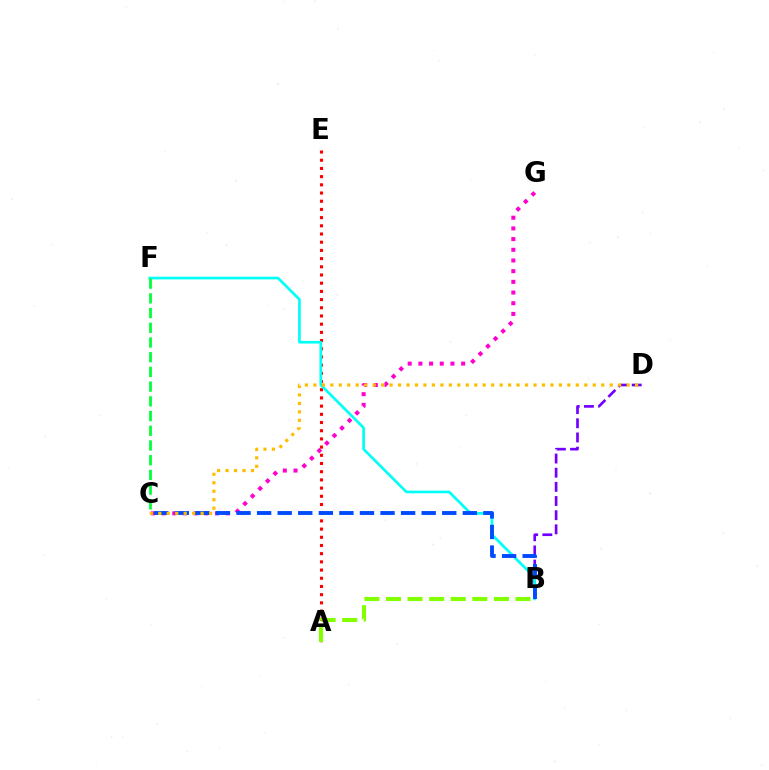{('C', 'G'): [{'color': '#ff00cf', 'line_style': 'dotted', 'thickness': 2.9}], ('A', 'E'): [{'color': '#ff0000', 'line_style': 'dotted', 'thickness': 2.23}], ('B', 'D'): [{'color': '#7200ff', 'line_style': 'dashed', 'thickness': 1.92}], ('B', 'F'): [{'color': '#00fff6', 'line_style': 'solid', 'thickness': 1.93}], ('C', 'F'): [{'color': '#00ff39', 'line_style': 'dashed', 'thickness': 2.0}], ('B', 'C'): [{'color': '#004bff', 'line_style': 'dashed', 'thickness': 2.79}], ('C', 'D'): [{'color': '#ffbd00', 'line_style': 'dotted', 'thickness': 2.3}], ('A', 'B'): [{'color': '#84ff00', 'line_style': 'dashed', 'thickness': 2.93}]}